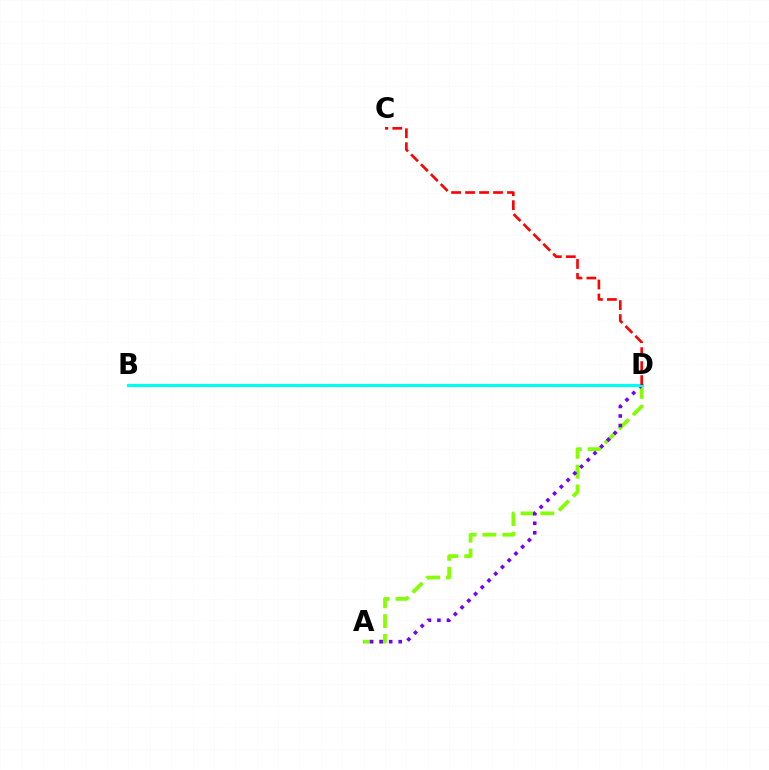{('A', 'D'): [{'color': '#84ff00', 'line_style': 'dashed', 'thickness': 2.69}, {'color': '#7200ff', 'line_style': 'dotted', 'thickness': 2.58}], ('B', 'D'): [{'color': '#00fff6', 'line_style': 'solid', 'thickness': 2.29}], ('C', 'D'): [{'color': '#ff0000', 'line_style': 'dashed', 'thickness': 1.9}]}